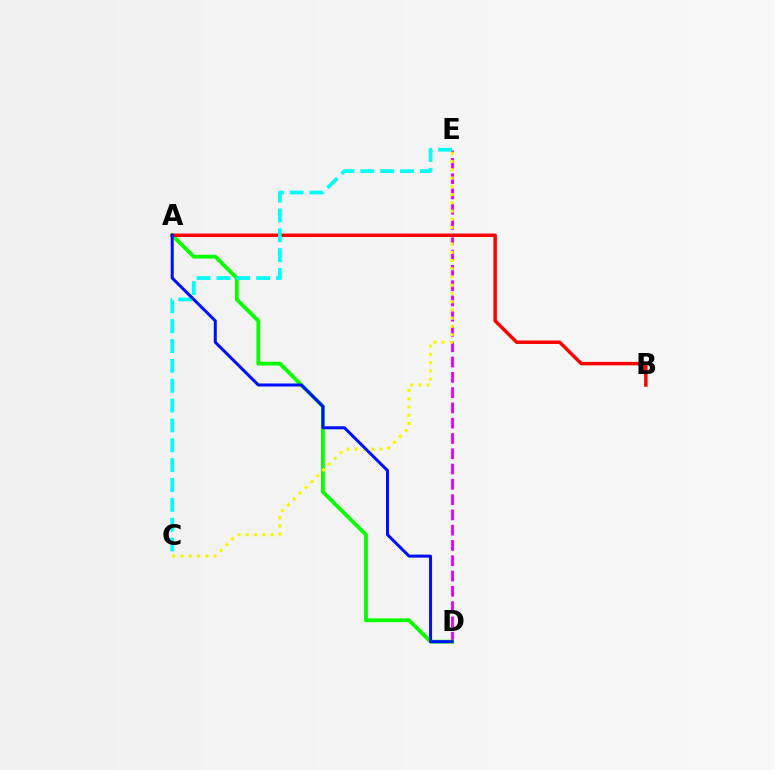{('D', 'E'): [{'color': '#ee00ff', 'line_style': 'dashed', 'thickness': 2.08}], ('A', 'D'): [{'color': '#08ff00', 'line_style': 'solid', 'thickness': 2.74}, {'color': '#0010ff', 'line_style': 'solid', 'thickness': 2.17}], ('C', 'E'): [{'color': '#fcf500', 'line_style': 'dotted', 'thickness': 2.24}, {'color': '#00fff6', 'line_style': 'dashed', 'thickness': 2.7}], ('A', 'B'): [{'color': '#ff0000', 'line_style': 'solid', 'thickness': 2.49}]}